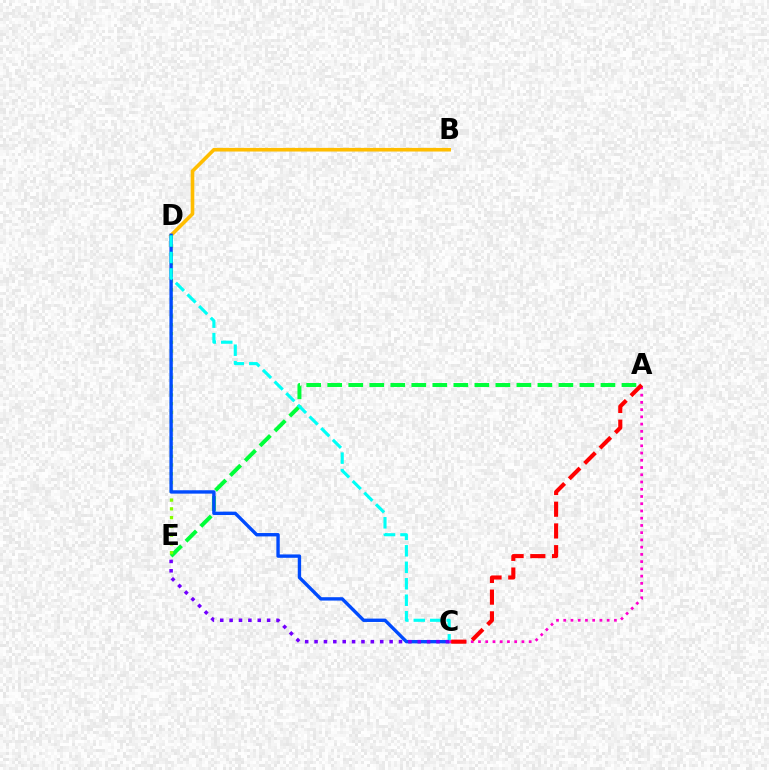{('A', 'E'): [{'color': '#00ff39', 'line_style': 'dashed', 'thickness': 2.86}], ('B', 'D'): [{'color': '#ffbd00', 'line_style': 'solid', 'thickness': 2.6}], ('D', 'E'): [{'color': '#84ff00', 'line_style': 'dotted', 'thickness': 2.38}], ('C', 'D'): [{'color': '#004bff', 'line_style': 'solid', 'thickness': 2.43}, {'color': '#00fff6', 'line_style': 'dashed', 'thickness': 2.24}], ('A', 'C'): [{'color': '#ff00cf', 'line_style': 'dotted', 'thickness': 1.97}, {'color': '#ff0000', 'line_style': 'dashed', 'thickness': 2.95}], ('C', 'E'): [{'color': '#7200ff', 'line_style': 'dotted', 'thickness': 2.55}]}